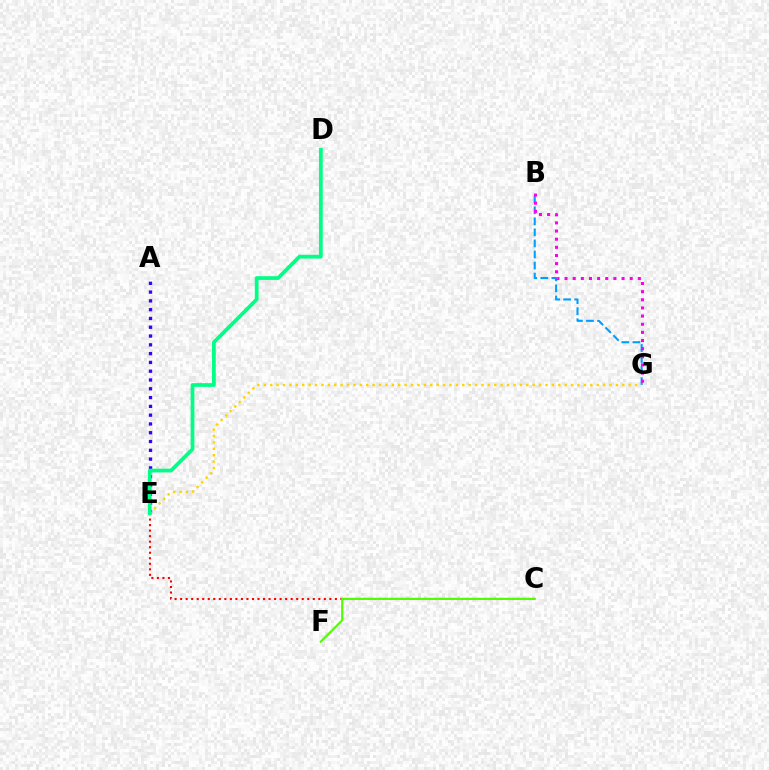{('A', 'E'): [{'color': '#3700ff', 'line_style': 'dotted', 'thickness': 2.39}], ('B', 'G'): [{'color': '#009eff', 'line_style': 'dashed', 'thickness': 1.5}, {'color': '#ff00ed', 'line_style': 'dotted', 'thickness': 2.21}], ('C', 'E'): [{'color': '#ff0000', 'line_style': 'dotted', 'thickness': 1.5}], ('C', 'F'): [{'color': '#4fff00', 'line_style': 'solid', 'thickness': 1.58}], ('E', 'G'): [{'color': '#ffd500', 'line_style': 'dotted', 'thickness': 1.74}], ('D', 'E'): [{'color': '#00ff86', 'line_style': 'solid', 'thickness': 2.7}]}